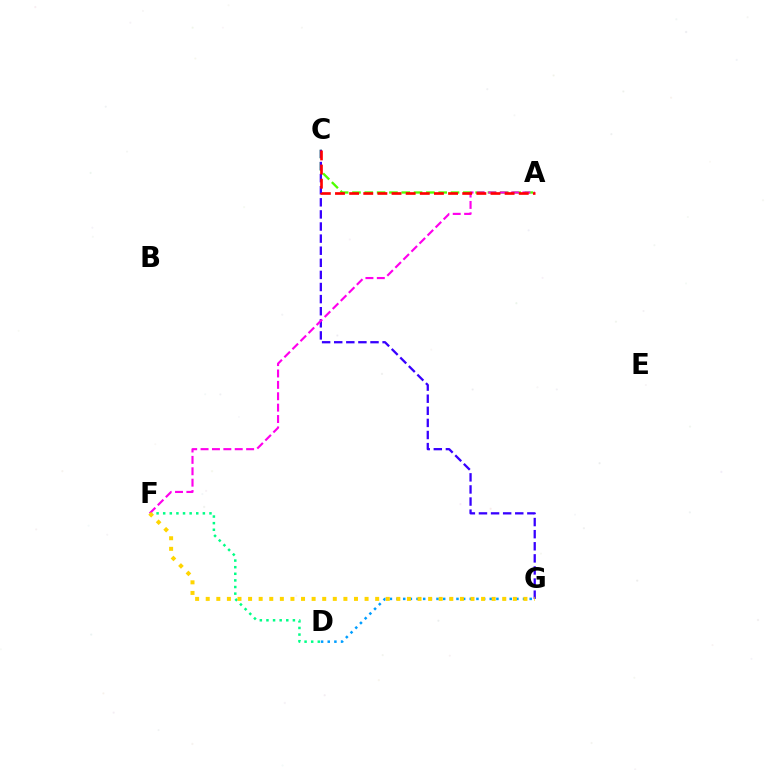{('A', 'C'): [{'color': '#4fff00', 'line_style': 'dashed', 'thickness': 1.67}, {'color': '#ff0000', 'line_style': 'dashed', 'thickness': 1.92}], ('D', 'F'): [{'color': '#00ff86', 'line_style': 'dotted', 'thickness': 1.8}], ('C', 'G'): [{'color': '#3700ff', 'line_style': 'dashed', 'thickness': 1.64}], ('A', 'F'): [{'color': '#ff00ed', 'line_style': 'dashed', 'thickness': 1.55}], ('D', 'G'): [{'color': '#009eff', 'line_style': 'dotted', 'thickness': 1.81}], ('F', 'G'): [{'color': '#ffd500', 'line_style': 'dotted', 'thickness': 2.88}]}